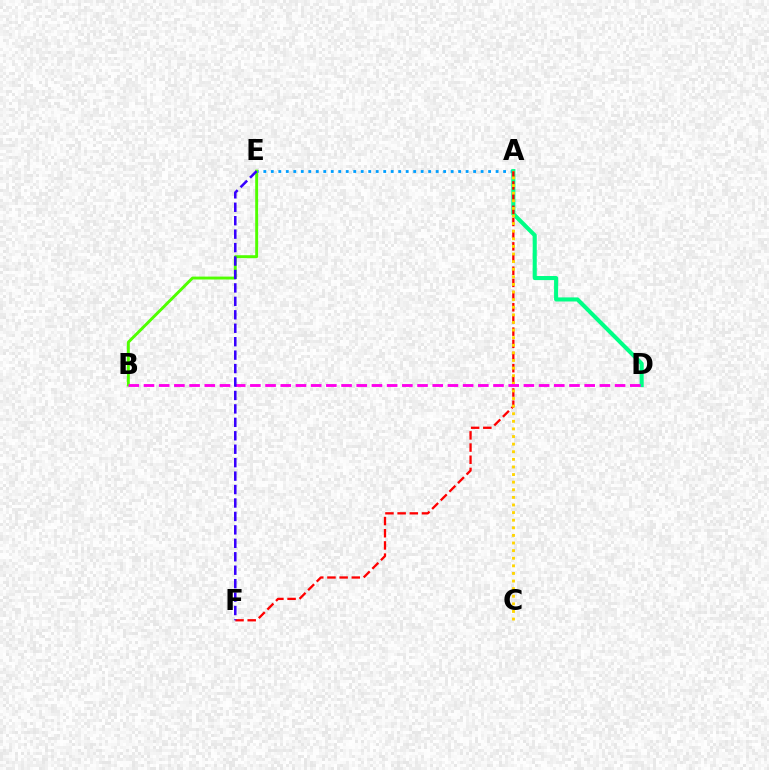{('A', 'E'): [{'color': '#009eff', 'line_style': 'dotted', 'thickness': 2.04}], ('A', 'D'): [{'color': '#00ff86', 'line_style': 'solid', 'thickness': 2.94}], ('B', 'E'): [{'color': '#4fff00', 'line_style': 'solid', 'thickness': 2.1}], ('A', 'F'): [{'color': '#ff0000', 'line_style': 'dashed', 'thickness': 1.65}], ('A', 'C'): [{'color': '#ffd500', 'line_style': 'dotted', 'thickness': 2.07}], ('B', 'D'): [{'color': '#ff00ed', 'line_style': 'dashed', 'thickness': 2.06}], ('E', 'F'): [{'color': '#3700ff', 'line_style': 'dashed', 'thickness': 1.83}]}